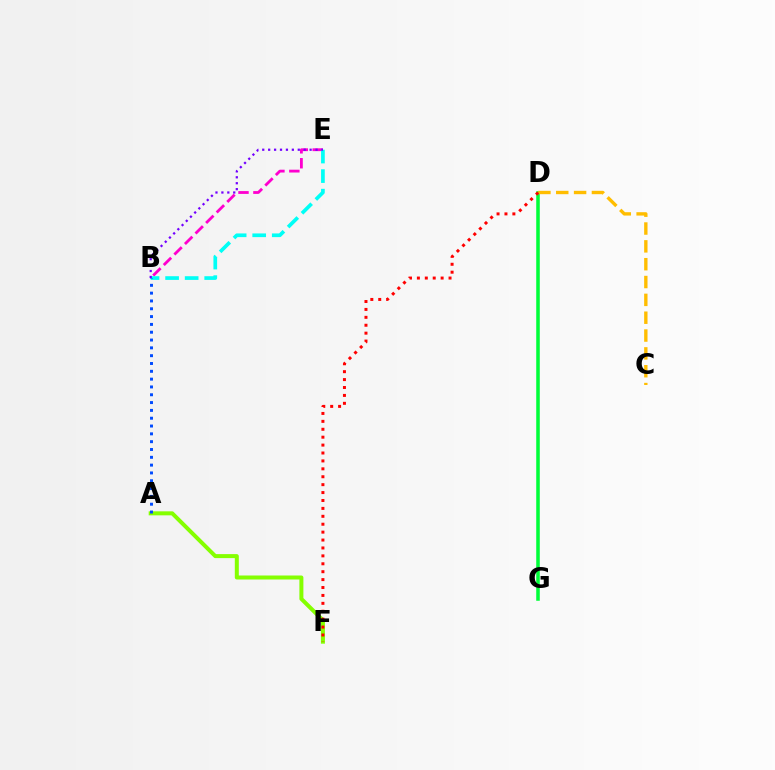{('B', 'E'): [{'color': '#ff00cf', 'line_style': 'dashed', 'thickness': 2.03}, {'color': '#00fff6', 'line_style': 'dashed', 'thickness': 2.66}, {'color': '#7200ff', 'line_style': 'dotted', 'thickness': 1.61}], ('A', 'F'): [{'color': '#84ff00', 'line_style': 'solid', 'thickness': 2.88}], ('D', 'G'): [{'color': '#00ff39', 'line_style': 'solid', 'thickness': 2.55}], ('C', 'D'): [{'color': '#ffbd00', 'line_style': 'dashed', 'thickness': 2.42}], ('A', 'B'): [{'color': '#004bff', 'line_style': 'dotted', 'thickness': 2.12}], ('D', 'F'): [{'color': '#ff0000', 'line_style': 'dotted', 'thickness': 2.15}]}